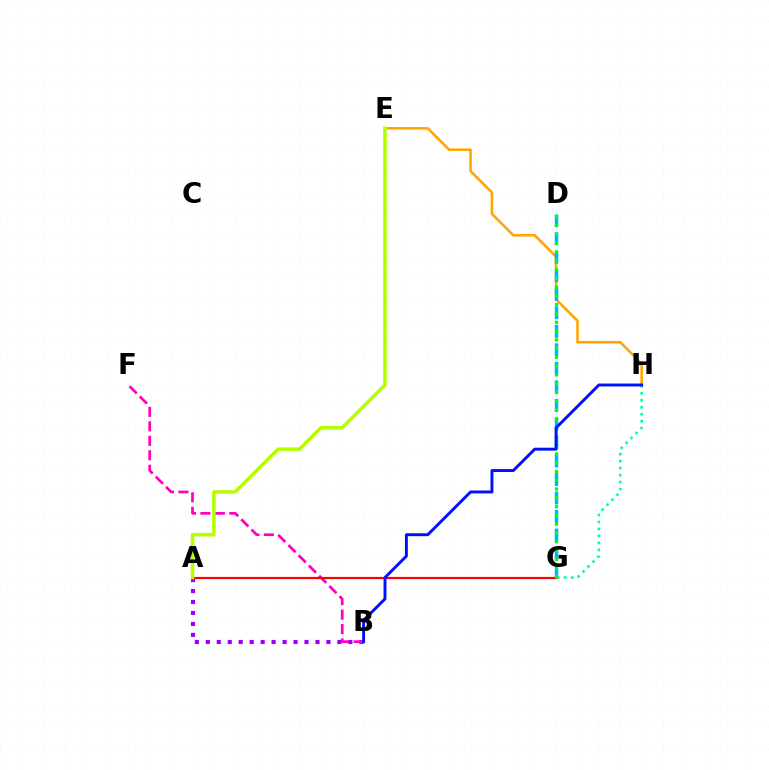{('G', 'H'): [{'color': '#00ff9d', 'line_style': 'dotted', 'thickness': 1.89}], ('E', 'H'): [{'color': '#ffa500', 'line_style': 'solid', 'thickness': 1.84}], ('A', 'B'): [{'color': '#9b00ff', 'line_style': 'dotted', 'thickness': 2.98}], ('D', 'G'): [{'color': '#00b5ff', 'line_style': 'dashed', 'thickness': 2.52}, {'color': '#08ff00', 'line_style': 'dotted', 'thickness': 2.39}], ('B', 'F'): [{'color': '#ff00bd', 'line_style': 'dashed', 'thickness': 1.96}], ('A', 'G'): [{'color': '#ff0000', 'line_style': 'solid', 'thickness': 1.57}], ('A', 'E'): [{'color': '#b3ff00', 'line_style': 'solid', 'thickness': 2.55}], ('B', 'H'): [{'color': '#0010ff', 'line_style': 'solid', 'thickness': 2.11}]}